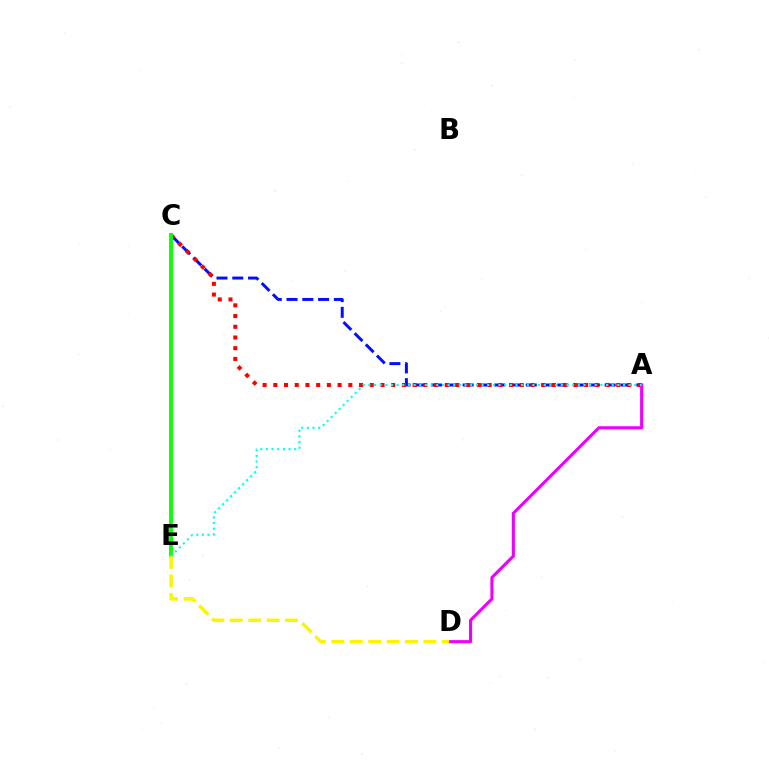{('A', 'C'): [{'color': '#0010ff', 'line_style': 'dashed', 'thickness': 2.14}, {'color': '#ff0000', 'line_style': 'dotted', 'thickness': 2.91}], ('A', 'D'): [{'color': '#ee00ff', 'line_style': 'solid', 'thickness': 2.24}], ('C', 'E'): [{'color': '#08ff00', 'line_style': 'solid', 'thickness': 2.77}], ('D', 'E'): [{'color': '#fcf500', 'line_style': 'dashed', 'thickness': 2.5}], ('A', 'E'): [{'color': '#00fff6', 'line_style': 'dotted', 'thickness': 1.54}]}